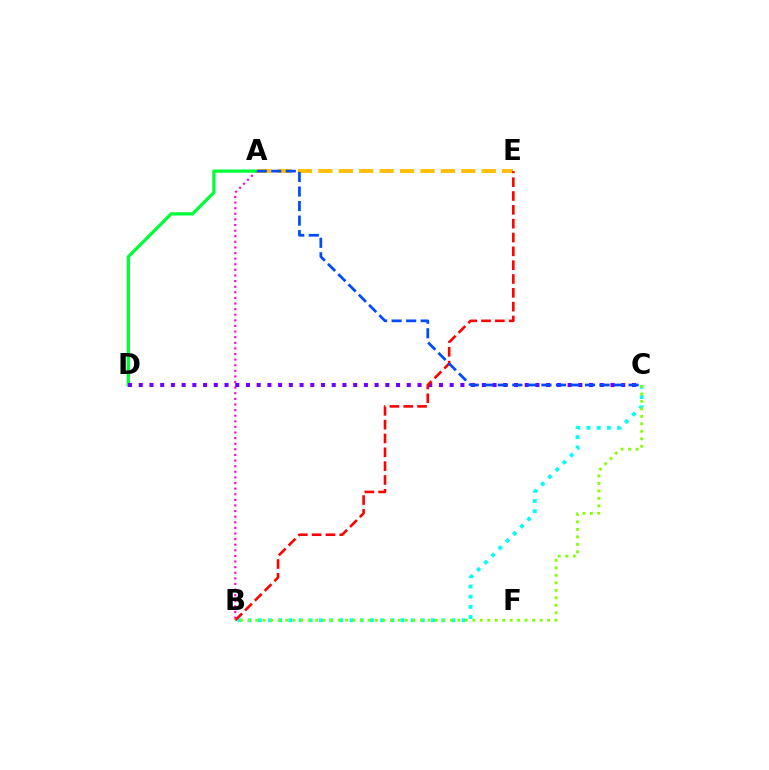{('A', 'B'): [{'color': '#ff00cf', 'line_style': 'dotted', 'thickness': 1.52}], ('A', 'D'): [{'color': '#00ff39', 'line_style': 'solid', 'thickness': 2.35}], ('B', 'C'): [{'color': '#00fff6', 'line_style': 'dotted', 'thickness': 2.77}, {'color': '#84ff00', 'line_style': 'dotted', 'thickness': 2.03}], ('A', 'E'): [{'color': '#ffbd00', 'line_style': 'dashed', 'thickness': 2.77}], ('C', 'D'): [{'color': '#7200ff', 'line_style': 'dotted', 'thickness': 2.91}], ('B', 'E'): [{'color': '#ff0000', 'line_style': 'dashed', 'thickness': 1.88}], ('A', 'C'): [{'color': '#004bff', 'line_style': 'dashed', 'thickness': 1.97}]}